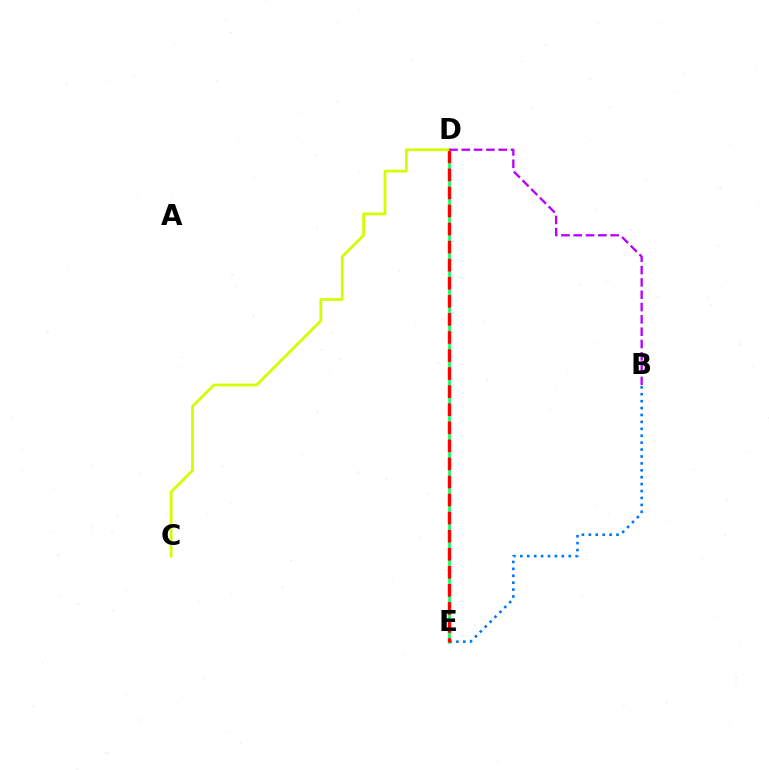{('B', 'E'): [{'color': '#0074ff', 'line_style': 'dotted', 'thickness': 1.88}], ('D', 'E'): [{'color': '#00ff5c', 'line_style': 'solid', 'thickness': 1.85}, {'color': '#ff0000', 'line_style': 'dashed', 'thickness': 2.45}], ('C', 'D'): [{'color': '#d1ff00', 'line_style': 'solid', 'thickness': 1.98}], ('B', 'D'): [{'color': '#b900ff', 'line_style': 'dashed', 'thickness': 1.67}]}